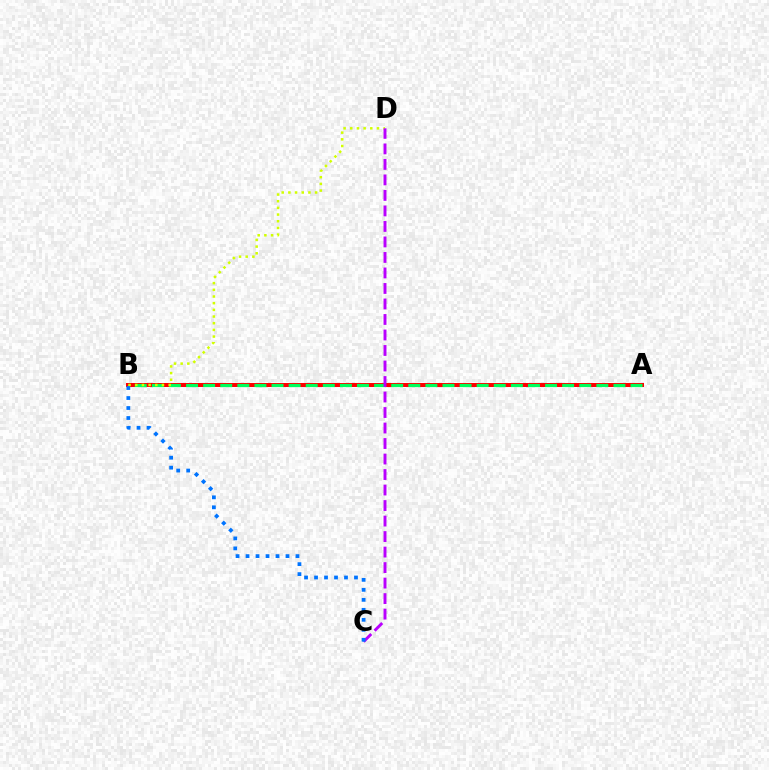{('A', 'B'): [{'color': '#ff0000', 'line_style': 'solid', 'thickness': 2.88}, {'color': '#00ff5c', 'line_style': 'dashed', 'thickness': 2.32}], ('B', 'D'): [{'color': '#d1ff00', 'line_style': 'dotted', 'thickness': 1.81}], ('C', 'D'): [{'color': '#b900ff', 'line_style': 'dashed', 'thickness': 2.11}], ('B', 'C'): [{'color': '#0074ff', 'line_style': 'dotted', 'thickness': 2.71}]}